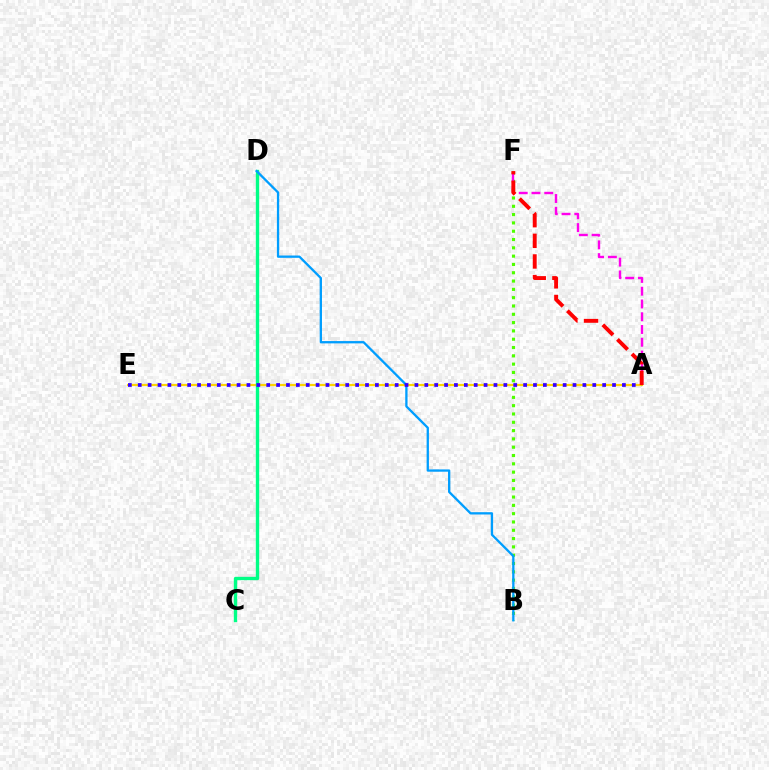{('B', 'F'): [{'color': '#4fff00', 'line_style': 'dotted', 'thickness': 2.26}], ('A', 'E'): [{'color': '#ffd500', 'line_style': 'solid', 'thickness': 1.57}, {'color': '#3700ff', 'line_style': 'dotted', 'thickness': 2.68}], ('A', 'F'): [{'color': '#ff00ed', 'line_style': 'dashed', 'thickness': 1.73}, {'color': '#ff0000', 'line_style': 'dashed', 'thickness': 2.8}], ('C', 'D'): [{'color': '#00ff86', 'line_style': 'solid', 'thickness': 2.41}], ('B', 'D'): [{'color': '#009eff', 'line_style': 'solid', 'thickness': 1.66}]}